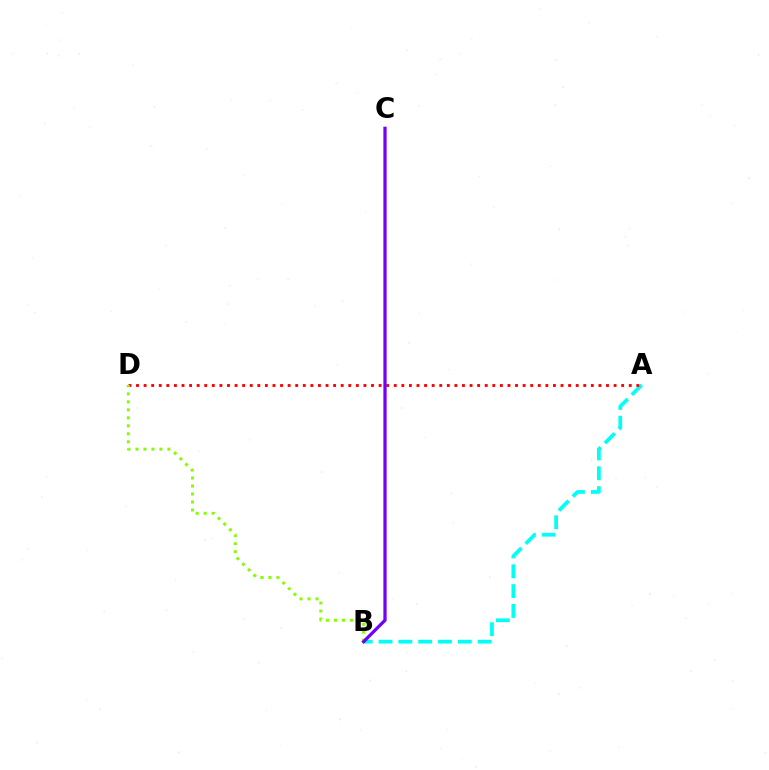{('A', 'B'): [{'color': '#00fff6', 'line_style': 'dashed', 'thickness': 2.69}], ('A', 'D'): [{'color': '#ff0000', 'line_style': 'dotted', 'thickness': 2.06}], ('B', 'D'): [{'color': '#84ff00', 'line_style': 'dotted', 'thickness': 2.17}], ('B', 'C'): [{'color': '#7200ff', 'line_style': 'solid', 'thickness': 2.34}]}